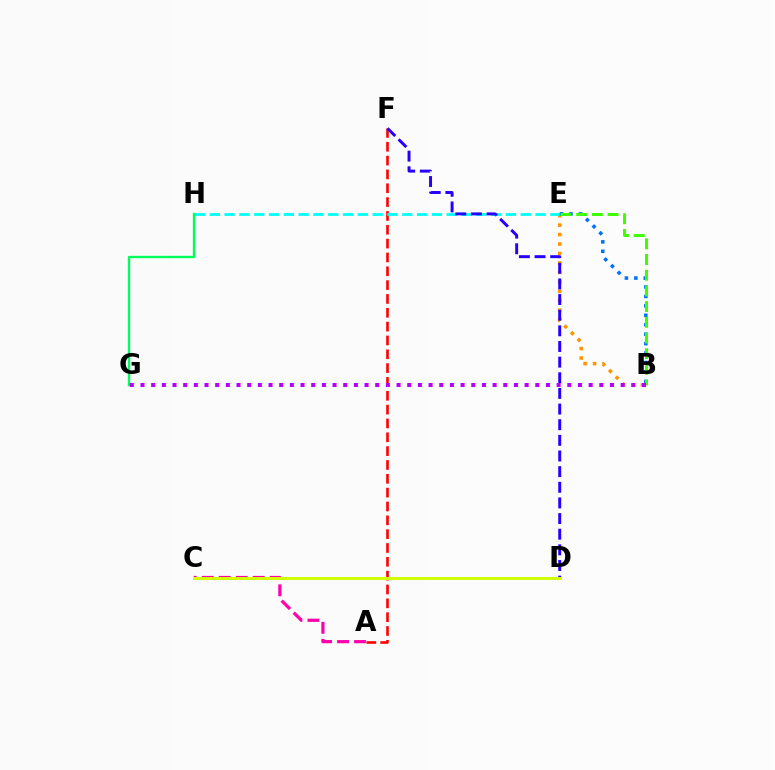{('B', 'E'): [{'color': '#ff9400', 'line_style': 'dotted', 'thickness': 2.57}, {'color': '#0074ff', 'line_style': 'dotted', 'thickness': 2.57}, {'color': '#3dff00', 'line_style': 'dashed', 'thickness': 2.13}], ('A', 'F'): [{'color': '#ff0000', 'line_style': 'dashed', 'thickness': 1.88}], ('E', 'H'): [{'color': '#00fff6', 'line_style': 'dashed', 'thickness': 2.01}], ('A', 'C'): [{'color': '#ff00ac', 'line_style': 'dashed', 'thickness': 2.31}], ('D', 'F'): [{'color': '#2500ff', 'line_style': 'dashed', 'thickness': 2.13}], ('G', 'H'): [{'color': '#00ff5c', 'line_style': 'solid', 'thickness': 1.69}], ('C', 'D'): [{'color': '#d1ff00', 'line_style': 'solid', 'thickness': 2.13}], ('B', 'G'): [{'color': '#b900ff', 'line_style': 'dotted', 'thickness': 2.9}]}